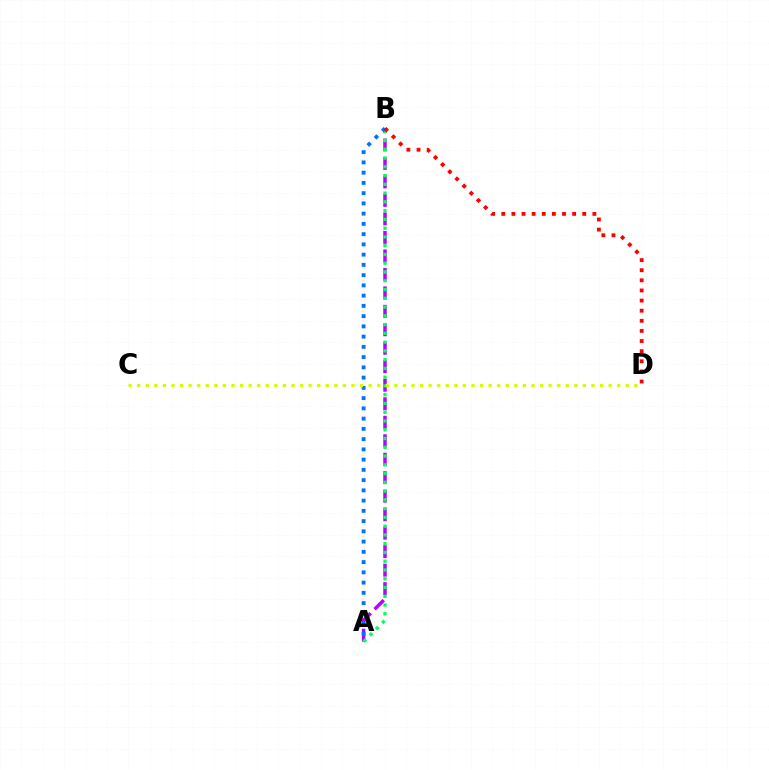{('A', 'B'): [{'color': '#b900ff', 'line_style': 'dashed', 'thickness': 2.51}, {'color': '#00ff5c', 'line_style': 'dotted', 'thickness': 2.38}, {'color': '#0074ff', 'line_style': 'dotted', 'thickness': 2.78}], ('B', 'D'): [{'color': '#ff0000', 'line_style': 'dotted', 'thickness': 2.75}], ('C', 'D'): [{'color': '#d1ff00', 'line_style': 'dotted', 'thickness': 2.33}]}